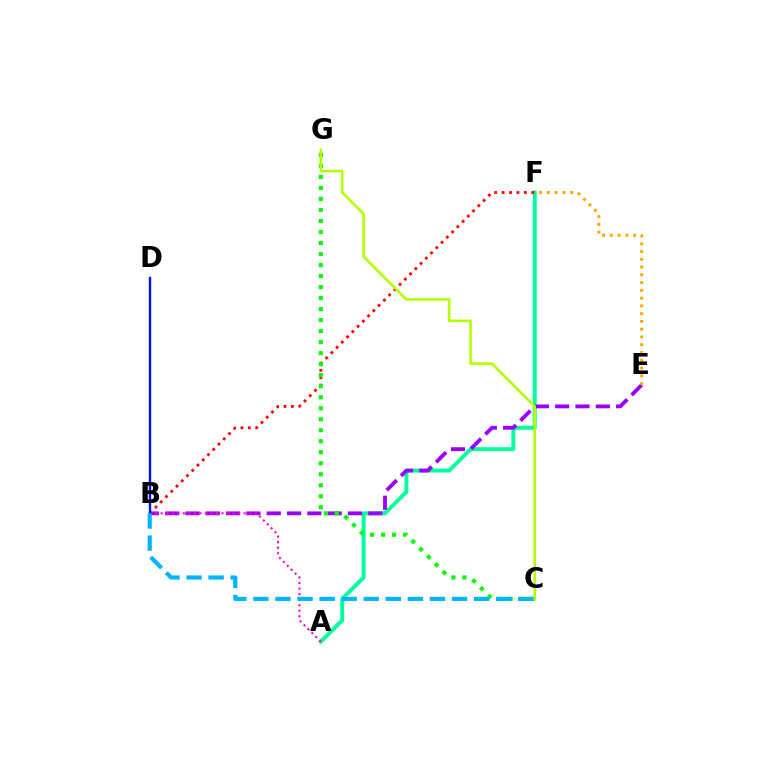{('A', 'F'): [{'color': '#00ff9d', 'line_style': 'solid', 'thickness': 2.82}], ('B', 'E'): [{'color': '#9b00ff', 'line_style': 'dashed', 'thickness': 2.76}], ('B', 'F'): [{'color': '#ff0000', 'line_style': 'dotted', 'thickness': 2.02}], ('C', 'G'): [{'color': '#08ff00', 'line_style': 'dotted', 'thickness': 2.99}, {'color': '#b3ff00', 'line_style': 'solid', 'thickness': 1.86}], ('A', 'B'): [{'color': '#ff00bd', 'line_style': 'dotted', 'thickness': 1.5}], ('E', 'F'): [{'color': '#ffa500', 'line_style': 'dotted', 'thickness': 2.11}], ('B', 'D'): [{'color': '#0010ff', 'line_style': 'solid', 'thickness': 1.71}], ('B', 'C'): [{'color': '#00b5ff', 'line_style': 'dashed', 'thickness': 3.0}]}